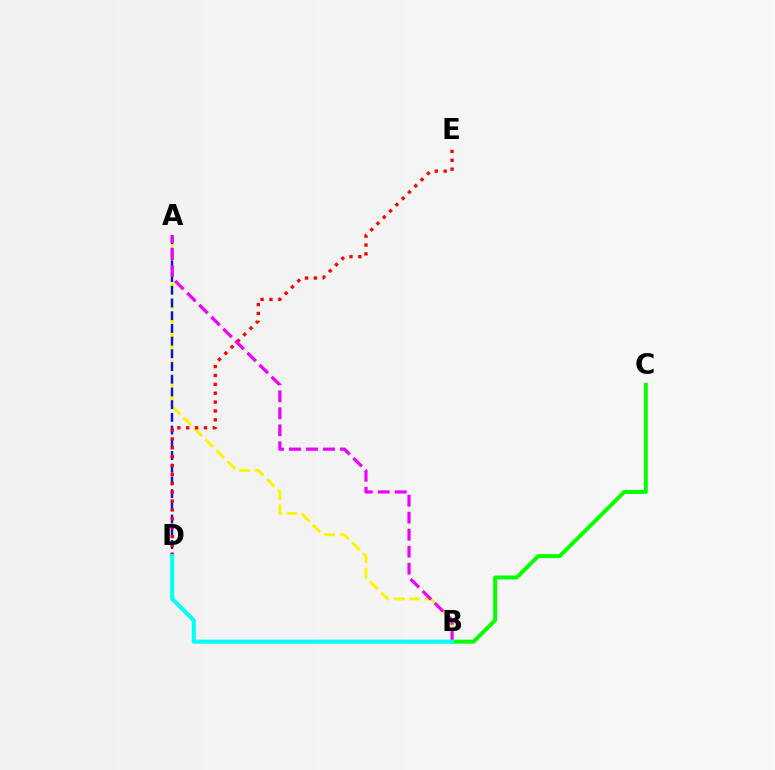{('B', 'C'): [{'color': '#08ff00', 'line_style': 'solid', 'thickness': 2.85}], ('A', 'B'): [{'color': '#fcf500', 'line_style': 'dashed', 'thickness': 2.11}, {'color': '#ee00ff', 'line_style': 'dashed', 'thickness': 2.31}], ('A', 'D'): [{'color': '#0010ff', 'line_style': 'dashed', 'thickness': 1.73}], ('D', 'E'): [{'color': '#ff0000', 'line_style': 'dotted', 'thickness': 2.41}], ('B', 'D'): [{'color': '#00fff6', 'line_style': 'solid', 'thickness': 2.92}]}